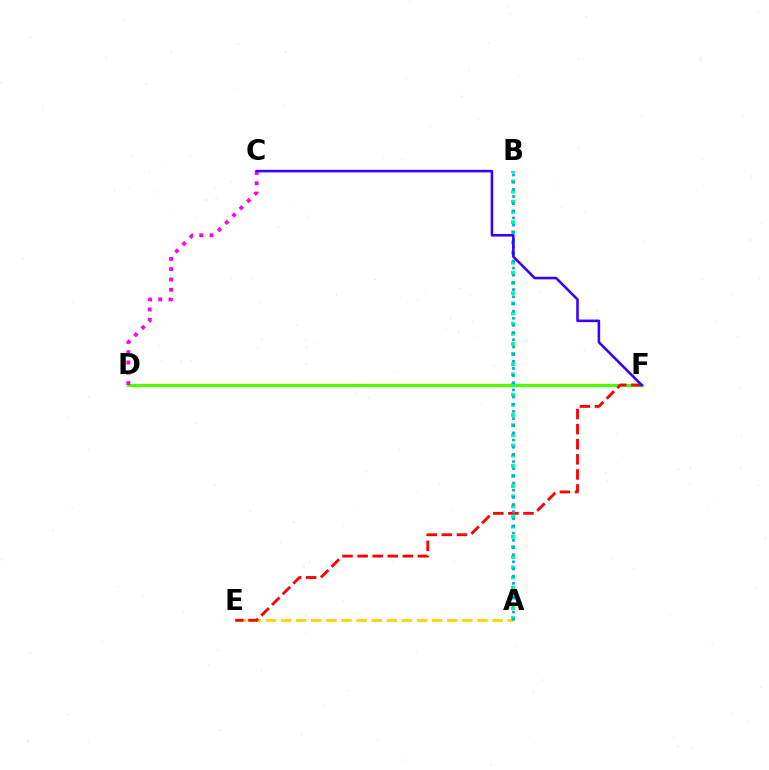{('A', 'E'): [{'color': '#ffd500', 'line_style': 'dashed', 'thickness': 2.05}], ('D', 'F'): [{'color': '#4fff00', 'line_style': 'solid', 'thickness': 2.36}], ('C', 'D'): [{'color': '#ff00ed', 'line_style': 'dotted', 'thickness': 2.8}], ('E', 'F'): [{'color': '#ff0000', 'line_style': 'dashed', 'thickness': 2.05}], ('A', 'B'): [{'color': '#00ff86', 'line_style': 'dotted', 'thickness': 2.76}, {'color': '#009eff', 'line_style': 'dotted', 'thickness': 1.95}], ('C', 'F'): [{'color': '#3700ff', 'line_style': 'solid', 'thickness': 1.85}]}